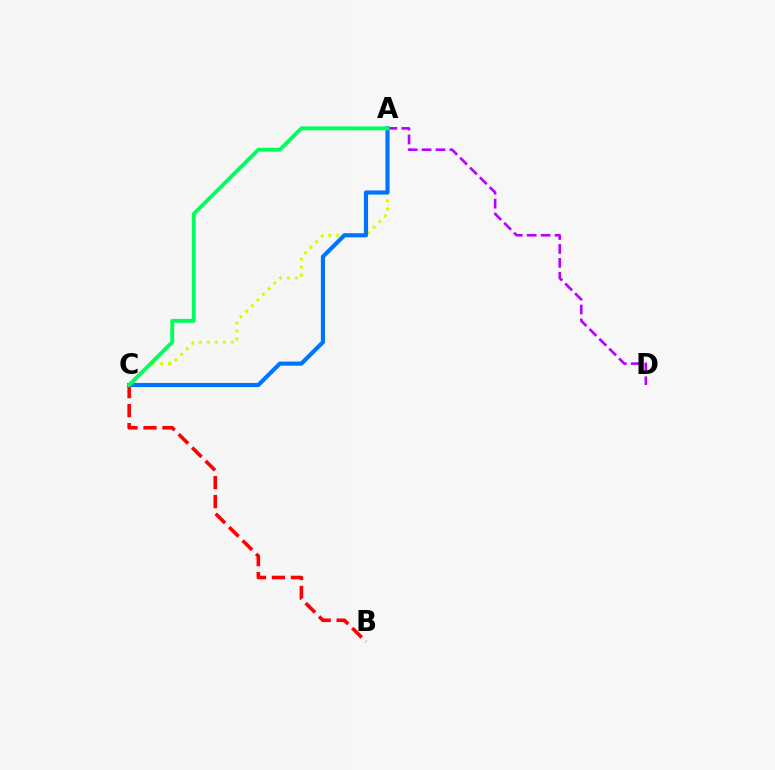{('A', 'D'): [{'color': '#b900ff', 'line_style': 'dashed', 'thickness': 1.89}], ('A', 'C'): [{'color': '#d1ff00', 'line_style': 'dotted', 'thickness': 2.16}, {'color': '#0074ff', 'line_style': 'solid', 'thickness': 2.98}, {'color': '#00ff5c', 'line_style': 'solid', 'thickness': 2.8}], ('B', 'C'): [{'color': '#ff0000', 'line_style': 'dashed', 'thickness': 2.58}]}